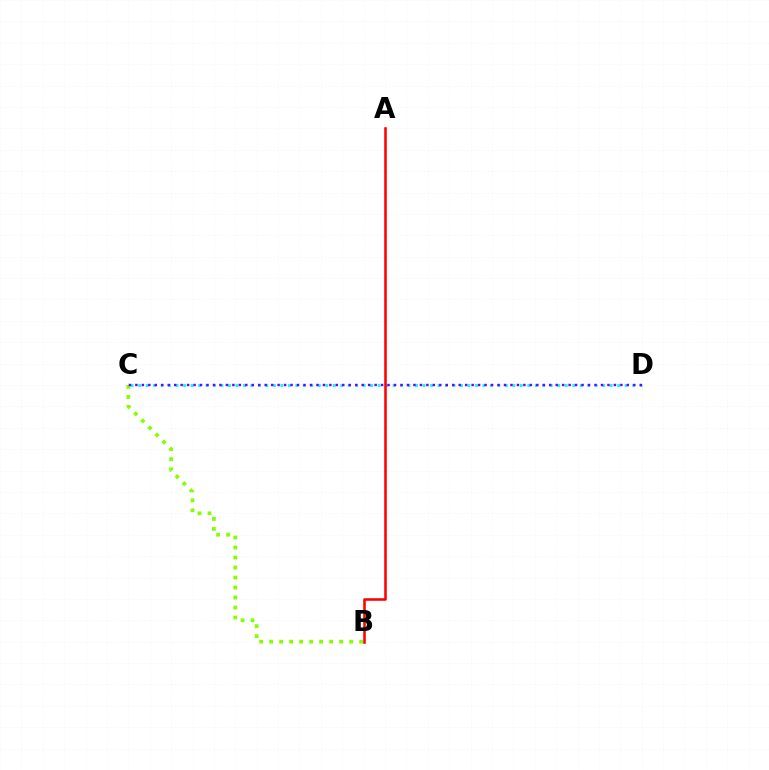{('B', 'C'): [{'color': '#84ff00', 'line_style': 'dotted', 'thickness': 2.72}], ('C', 'D'): [{'color': '#00fff6', 'line_style': 'dotted', 'thickness': 2.03}, {'color': '#7200ff', 'line_style': 'dotted', 'thickness': 1.76}], ('A', 'B'): [{'color': '#ff0000', 'line_style': 'solid', 'thickness': 1.85}]}